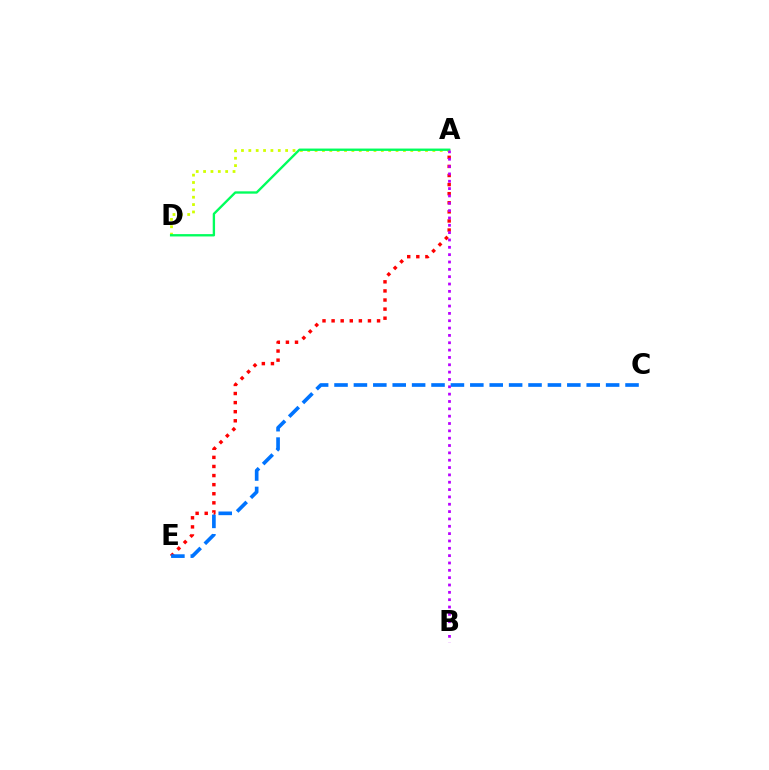{('A', 'E'): [{'color': '#ff0000', 'line_style': 'dotted', 'thickness': 2.47}], ('A', 'D'): [{'color': '#d1ff00', 'line_style': 'dotted', 'thickness': 2.0}, {'color': '#00ff5c', 'line_style': 'solid', 'thickness': 1.69}], ('C', 'E'): [{'color': '#0074ff', 'line_style': 'dashed', 'thickness': 2.64}], ('A', 'B'): [{'color': '#b900ff', 'line_style': 'dotted', 'thickness': 1.99}]}